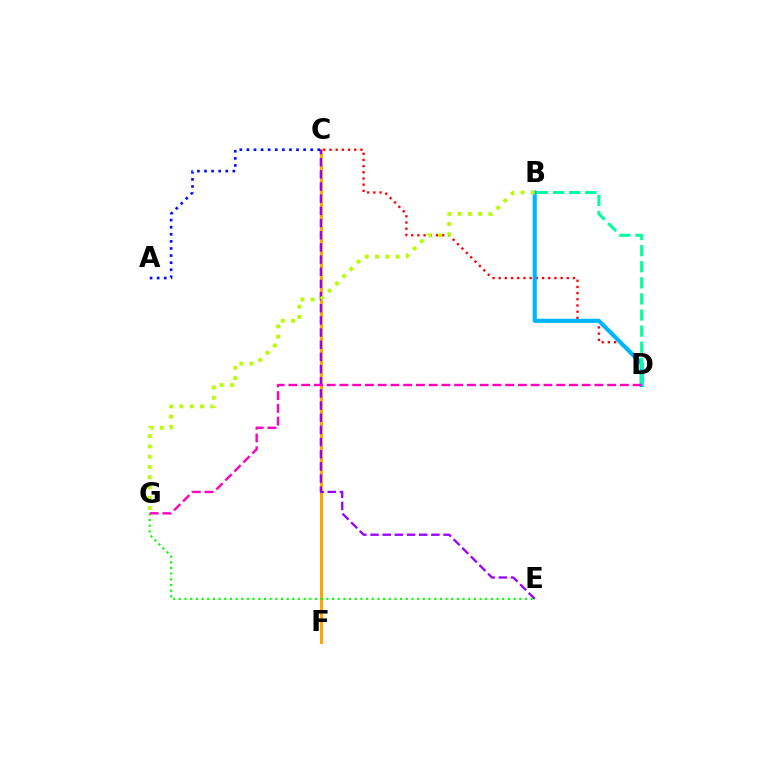{('C', 'F'): [{'color': '#ffa500', 'line_style': 'solid', 'thickness': 2.19}], ('C', 'E'): [{'color': '#9b00ff', 'line_style': 'dashed', 'thickness': 1.65}], ('C', 'D'): [{'color': '#ff0000', 'line_style': 'dotted', 'thickness': 1.68}], ('B', 'D'): [{'color': '#00b5ff', 'line_style': 'solid', 'thickness': 2.99}, {'color': '#00ff9d', 'line_style': 'dashed', 'thickness': 2.19}], ('E', 'G'): [{'color': '#08ff00', 'line_style': 'dotted', 'thickness': 1.54}], ('A', 'C'): [{'color': '#0010ff', 'line_style': 'dotted', 'thickness': 1.93}], ('B', 'G'): [{'color': '#b3ff00', 'line_style': 'dotted', 'thickness': 2.79}], ('D', 'G'): [{'color': '#ff00bd', 'line_style': 'dashed', 'thickness': 1.73}]}